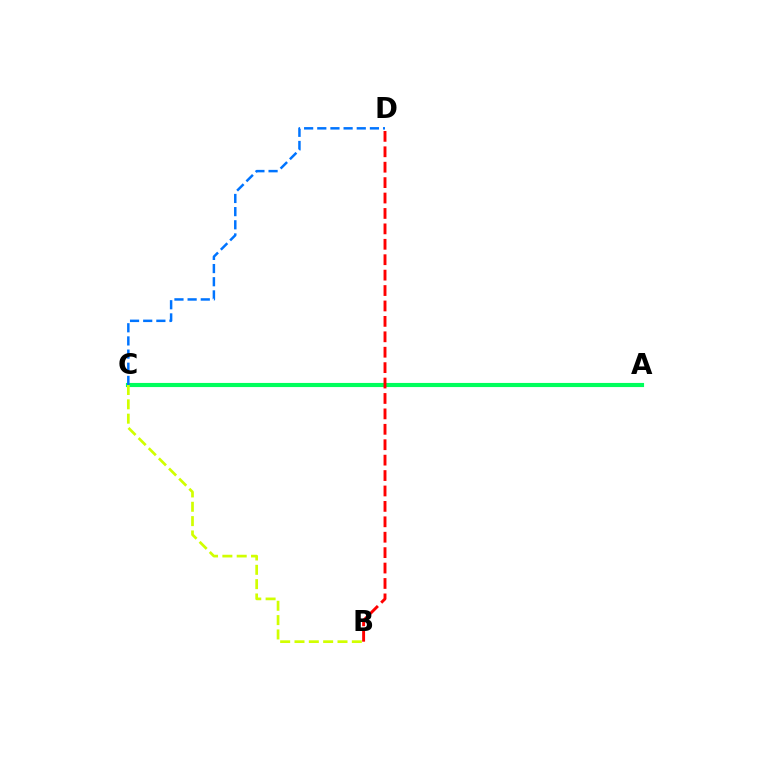{('A', 'C'): [{'color': '#b900ff', 'line_style': 'dotted', 'thickness': 1.96}, {'color': '#00ff5c', 'line_style': 'solid', 'thickness': 2.97}], ('C', 'D'): [{'color': '#0074ff', 'line_style': 'dashed', 'thickness': 1.79}], ('B', 'C'): [{'color': '#d1ff00', 'line_style': 'dashed', 'thickness': 1.95}], ('B', 'D'): [{'color': '#ff0000', 'line_style': 'dashed', 'thickness': 2.09}]}